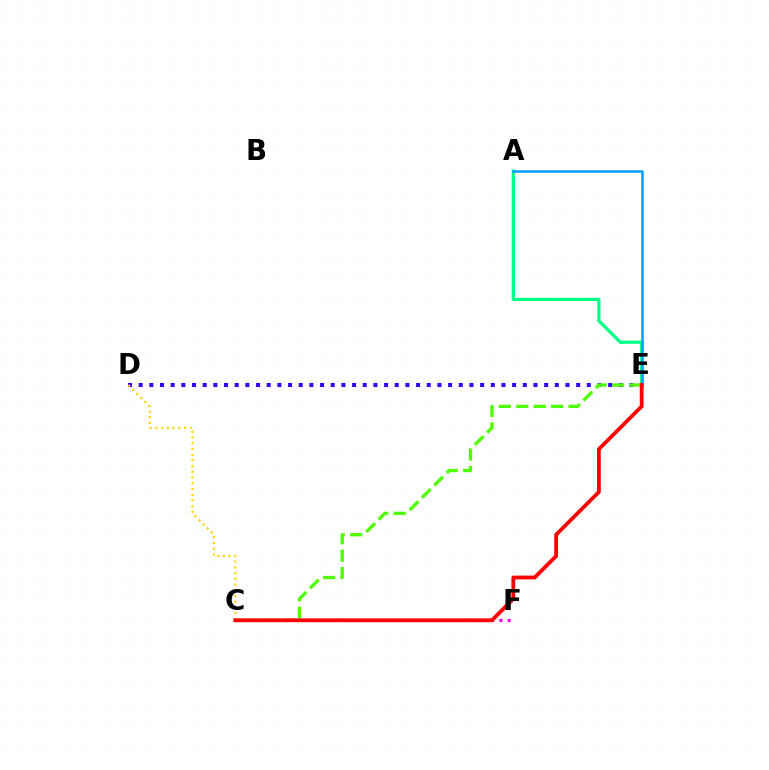{('C', 'F'): [{'color': '#ff00ed', 'line_style': 'dotted', 'thickness': 2.24}], ('A', 'E'): [{'color': '#00ff86', 'line_style': 'solid', 'thickness': 2.34}, {'color': '#009eff', 'line_style': 'solid', 'thickness': 1.81}], ('D', 'E'): [{'color': '#3700ff', 'line_style': 'dotted', 'thickness': 2.9}], ('C', 'D'): [{'color': '#ffd500', 'line_style': 'dotted', 'thickness': 1.55}], ('C', 'E'): [{'color': '#4fff00', 'line_style': 'dashed', 'thickness': 2.37}, {'color': '#ff0000', 'line_style': 'solid', 'thickness': 2.73}]}